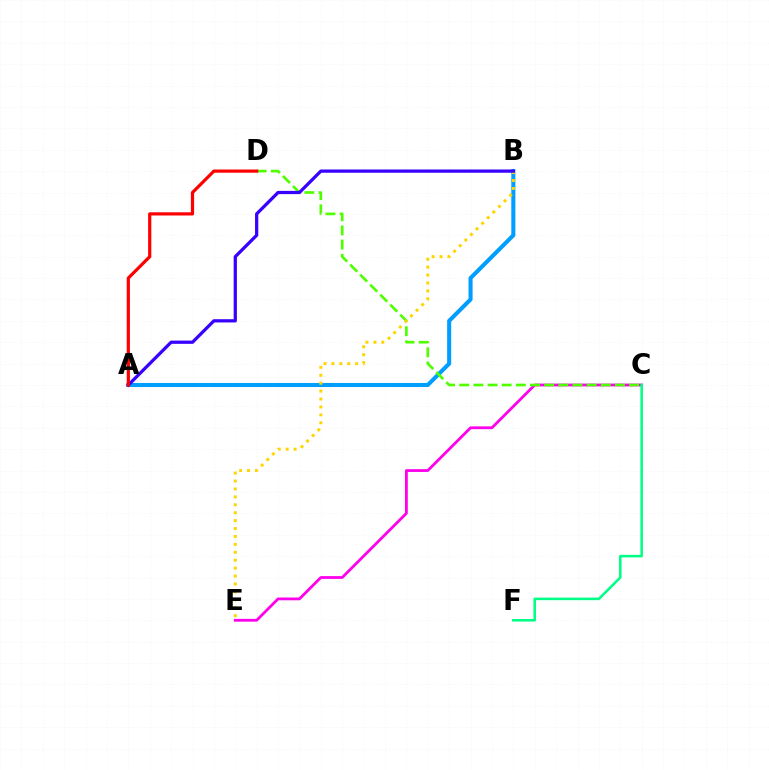{('C', 'E'): [{'color': '#ff00ed', 'line_style': 'solid', 'thickness': 2.01}], ('A', 'B'): [{'color': '#009eff', 'line_style': 'solid', 'thickness': 2.93}, {'color': '#3700ff', 'line_style': 'solid', 'thickness': 2.34}], ('C', 'D'): [{'color': '#4fff00', 'line_style': 'dashed', 'thickness': 1.92}], ('B', 'E'): [{'color': '#ffd500', 'line_style': 'dotted', 'thickness': 2.15}], ('C', 'F'): [{'color': '#00ff86', 'line_style': 'solid', 'thickness': 1.84}], ('A', 'D'): [{'color': '#ff0000', 'line_style': 'solid', 'thickness': 2.31}]}